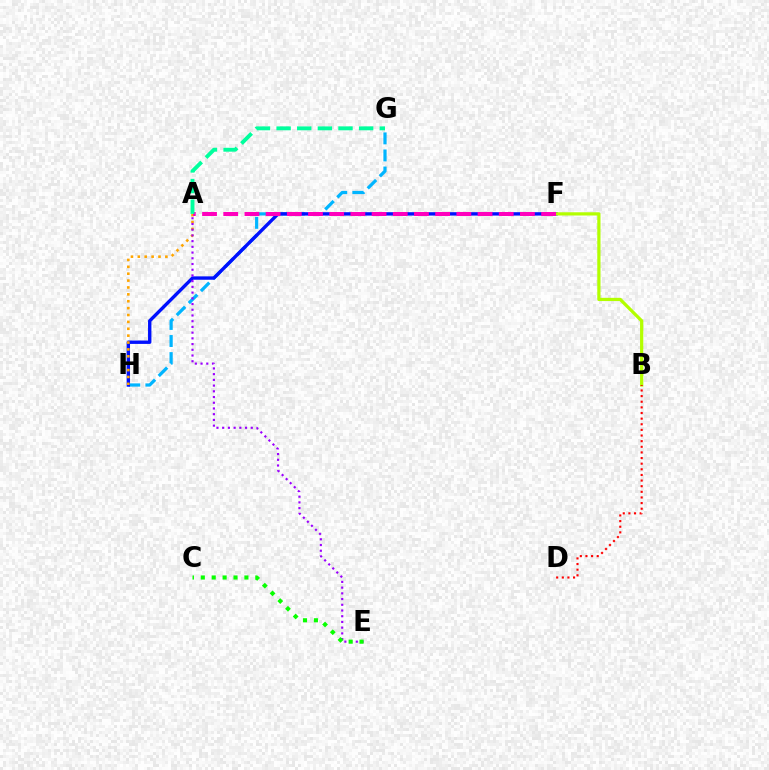{('G', 'H'): [{'color': '#00b5ff', 'line_style': 'dashed', 'thickness': 2.32}], ('F', 'H'): [{'color': '#0010ff', 'line_style': 'solid', 'thickness': 2.43}], ('B', 'F'): [{'color': '#b3ff00', 'line_style': 'solid', 'thickness': 2.33}], ('A', 'H'): [{'color': '#ffa500', 'line_style': 'dotted', 'thickness': 1.87}], ('A', 'E'): [{'color': '#9b00ff', 'line_style': 'dotted', 'thickness': 1.55}], ('A', 'F'): [{'color': '#ff00bd', 'line_style': 'dashed', 'thickness': 2.88}], ('C', 'E'): [{'color': '#08ff00', 'line_style': 'dotted', 'thickness': 2.96}], ('B', 'D'): [{'color': '#ff0000', 'line_style': 'dotted', 'thickness': 1.53}], ('A', 'G'): [{'color': '#00ff9d', 'line_style': 'dashed', 'thickness': 2.8}]}